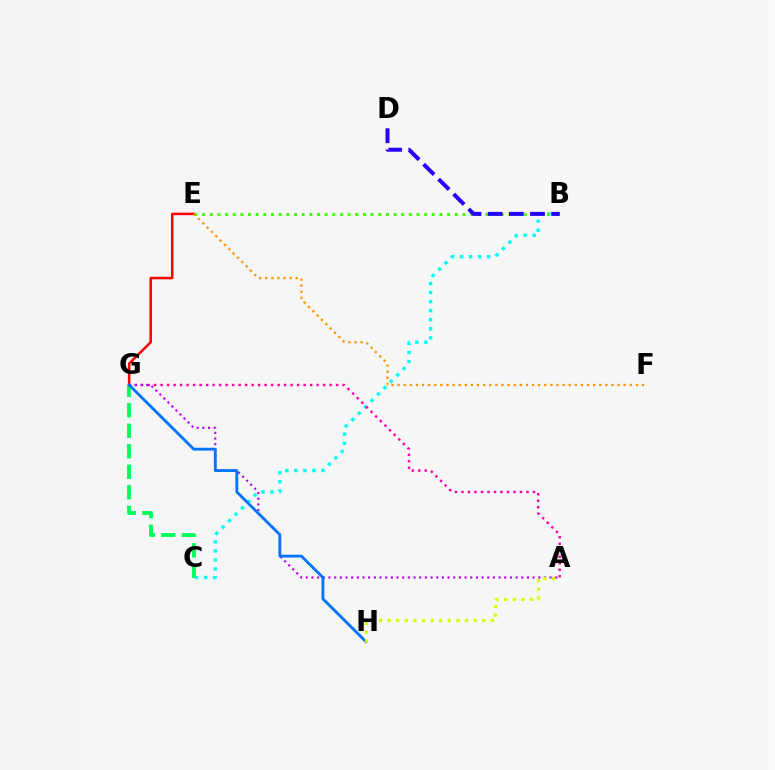{('B', 'C'): [{'color': '#00fff6', 'line_style': 'dotted', 'thickness': 2.46}], ('C', 'G'): [{'color': '#00ff5c', 'line_style': 'dashed', 'thickness': 2.79}], ('A', 'G'): [{'color': '#ff00ac', 'line_style': 'dotted', 'thickness': 1.77}, {'color': '#b900ff', 'line_style': 'dotted', 'thickness': 1.54}], ('B', 'E'): [{'color': '#3dff00', 'line_style': 'dotted', 'thickness': 2.08}], ('E', 'G'): [{'color': '#ff0000', 'line_style': 'solid', 'thickness': 1.81}], ('B', 'D'): [{'color': '#2500ff', 'line_style': 'dashed', 'thickness': 2.87}], ('G', 'H'): [{'color': '#0074ff', 'line_style': 'solid', 'thickness': 2.03}], ('A', 'H'): [{'color': '#d1ff00', 'line_style': 'dotted', 'thickness': 2.34}], ('E', 'F'): [{'color': '#ff9400', 'line_style': 'dotted', 'thickness': 1.66}]}